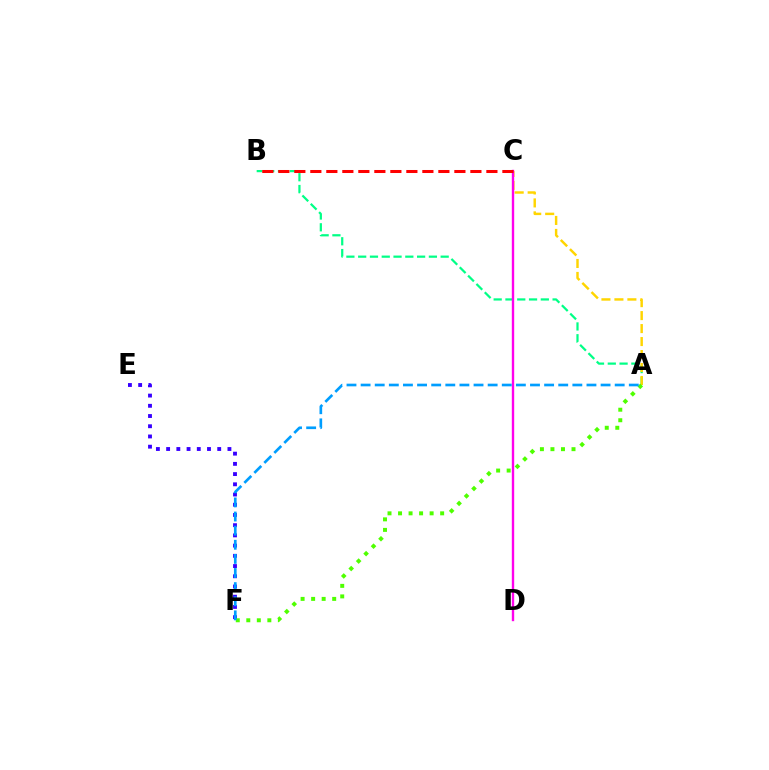{('E', 'F'): [{'color': '#3700ff', 'line_style': 'dotted', 'thickness': 2.78}], ('A', 'B'): [{'color': '#00ff86', 'line_style': 'dashed', 'thickness': 1.6}], ('A', 'C'): [{'color': '#ffd500', 'line_style': 'dashed', 'thickness': 1.76}], ('C', 'D'): [{'color': '#ff00ed', 'line_style': 'solid', 'thickness': 1.71}], ('A', 'F'): [{'color': '#4fff00', 'line_style': 'dotted', 'thickness': 2.86}, {'color': '#009eff', 'line_style': 'dashed', 'thickness': 1.92}], ('B', 'C'): [{'color': '#ff0000', 'line_style': 'dashed', 'thickness': 2.17}]}